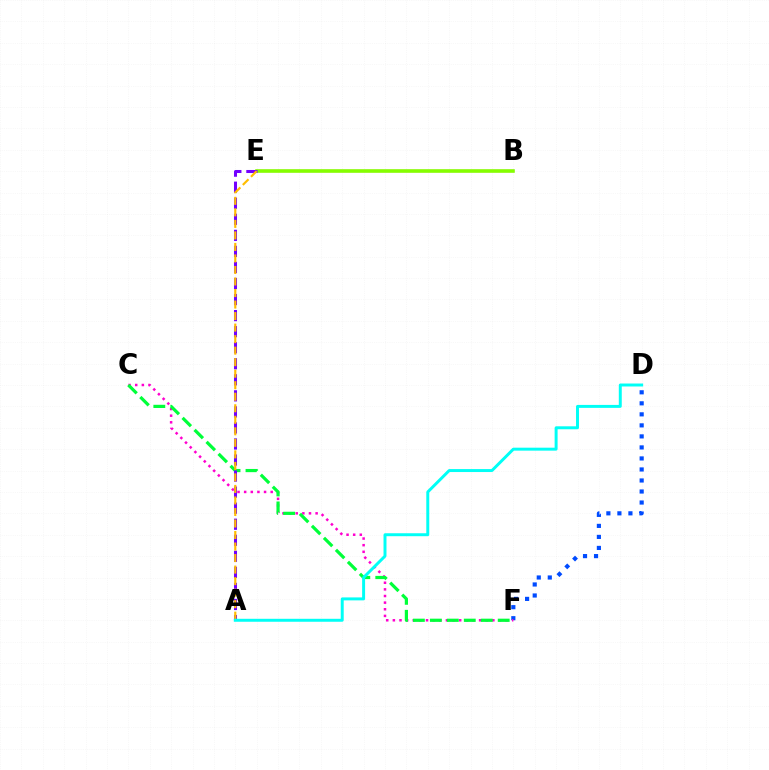{('B', 'E'): [{'color': '#ff0000', 'line_style': 'solid', 'thickness': 1.57}, {'color': '#84ff00', 'line_style': 'solid', 'thickness': 2.57}], ('D', 'F'): [{'color': '#004bff', 'line_style': 'dotted', 'thickness': 2.99}], ('C', 'F'): [{'color': '#ff00cf', 'line_style': 'dotted', 'thickness': 1.8}, {'color': '#00ff39', 'line_style': 'dashed', 'thickness': 2.3}], ('A', 'E'): [{'color': '#7200ff', 'line_style': 'dashed', 'thickness': 2.18}, {'color': '#ffbd00', 'line_style': 'dashed', 'thickness': 1.57}], ('A', 'D'): [{'color': '#00fff6', 'line_style': 'solid', 'thickness': 2.13}]}